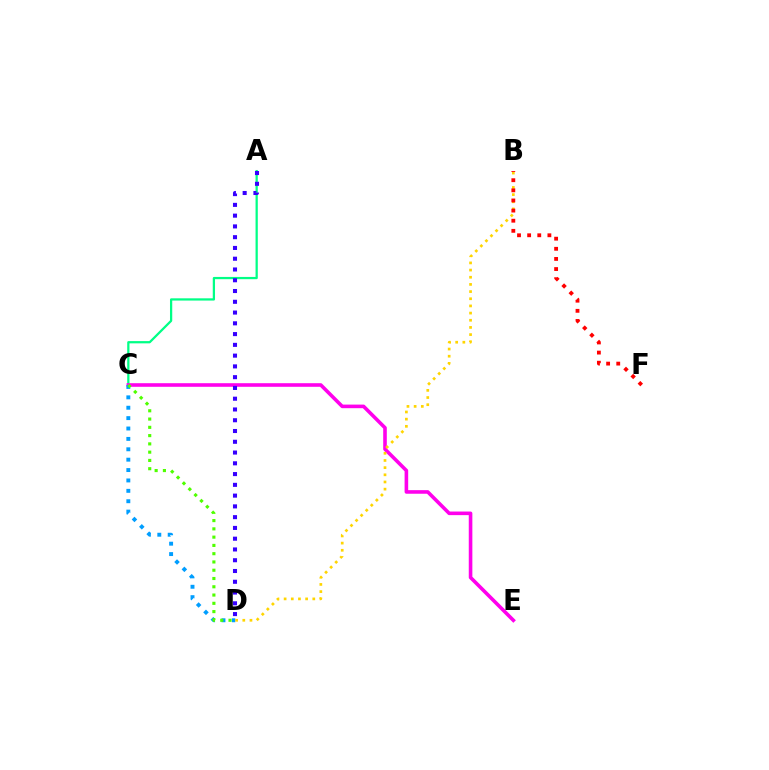{('A', 'C'): [{'color': '#00ff86', 'line_style': 'solid', 'thickness': 1.62}], ('C', 'E'): [{'color': '#ff00ed', 'line_style': 'solid', 'thickness': 2.59}], ('C', 'D'): [{'color': '#009eff', 'line_style': 'dotted', 'thickness': 2.82}, {'color': '#4fff00', 'line_style': 'dotted', 'thickness': 2.25}], ('B', 'D'): [{'color': '#ffd500', 'line_style': 'dotted', 'thickness': 1.95}], ('A', 'D'): [{'color': '#3700ff', 'line_style': 'dotted', 'thickness': 2.93}], ('B', 'F'): [{'color': '#ff0000', 'line_style': 'dotted', 'thickness': 2.75}]}